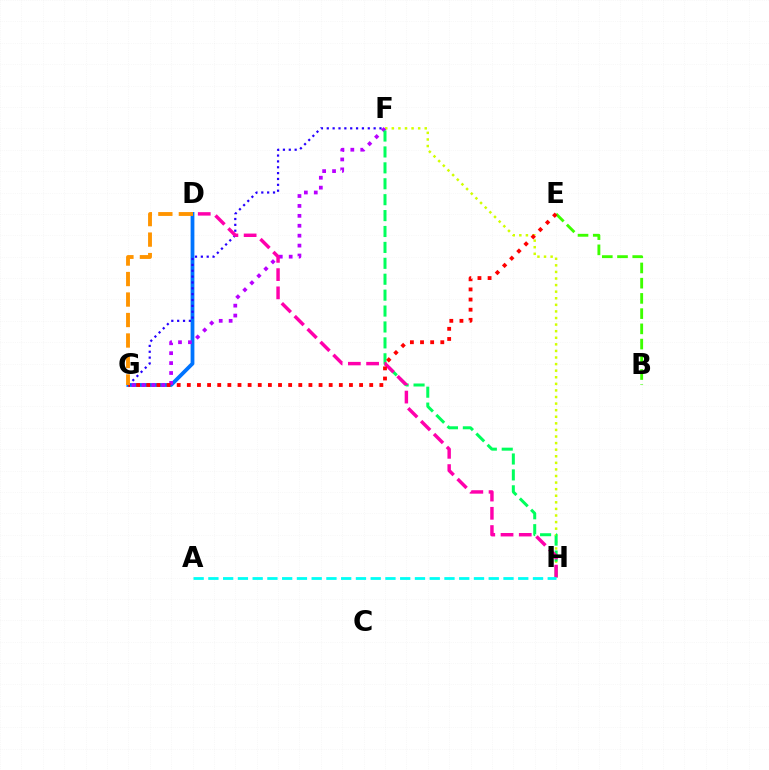{('D', 'G'): [{'color': '#0074ff', 'line_style': 'solid', 'thickness': 2.72}, {'color': '#ff9400', 'line_style': 'dashed', 'thickness': 2.78}], ('F', 'H'): [{'color': '#d1ff00', 'line_style': 'dotted', 'thickness': 1.79}, {'color': '#00ff5c', 'line_style': 'dashed', 'thickness': 2.16}], ('B', 'E'): [{'color': '#3dff00', 'line_style': 'dashed', 'thickness': 2.07}], ('F', 'G'): [{'color': '#b900ff', 'line_style': 'dotted', 'thickness': 2.69}, {'color': '#2500ff', 'line_style': 'dotted', 'thickness': 1.59}], ('D', 'H'): [{'color': '#ff00ac', 'line_style': 'dashed', 'thickness': 2.48}], ('E', 'G'): [{'color': '#ff0000', 'line_style': 'dotted', 'thickness': 2.75}], ('A', 'H'): [{'color': '#00fff6', 'line_style': 'dashed', 'thickness': 2.0}]}